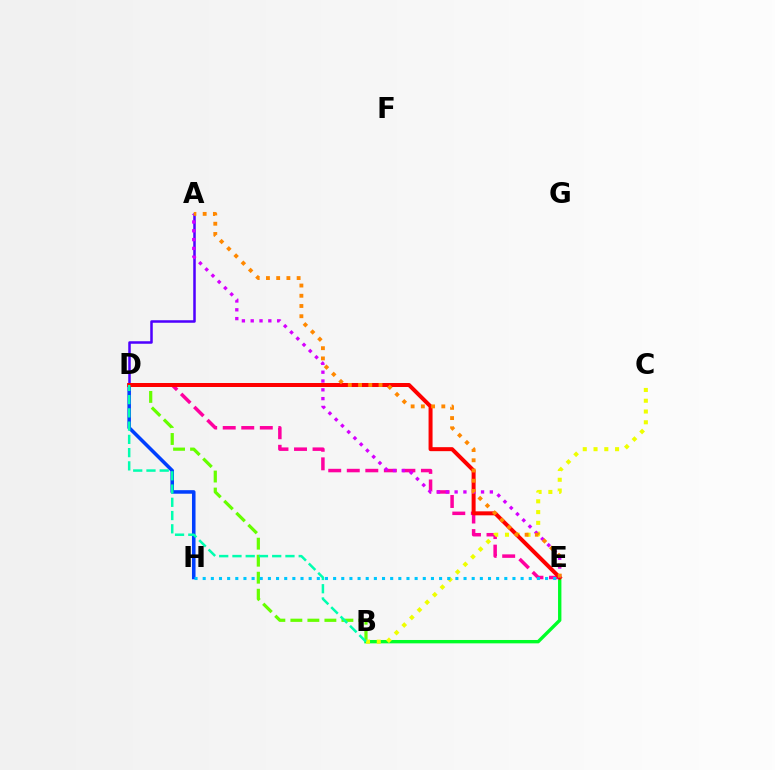{('B', 'E'): [{'color': '#00ff27', 'line_style': 'solid', 'thickness': 2.42}], ('B', 'D'): [{'color': '#66ff00', 'line_style': 'dashed', 'thickness': 2.31}, {'color': '#00ffaf', 'line_style': 'dashed', 'thickness': 1.8}], ('D', 'E'): [{'color': '#ff00a0', 'line_style': 'dashed', 'thickness': 2.52}, {'color': '#ff0000', 'line_style': 'solid', 'thickness': 2.87}], ('A', 'D'): [{'color': '#4f00ff', 'line_style': 'solid', 'thickness': 1.81}], ('B', 'C'): [{'color': '#eeff00', 'line_style': 'dotted', 'thickness': 2.93}], ('D', 'H'): [{'color': '#003fff', 'line_style': 'solid', 'thickness': 2.55}], ('A', 'E'): [{'color': '#d600ff', 'line_style': 'dotted', 'thickness': 2.39}, {'color': '#ff8800', 'line_style': 'dotted', 'thickness': 2.78}], ('E', 'H'): [{'color': '#00c7ff', 'line_style': 'dotted', 'thickness': 2.21}]}